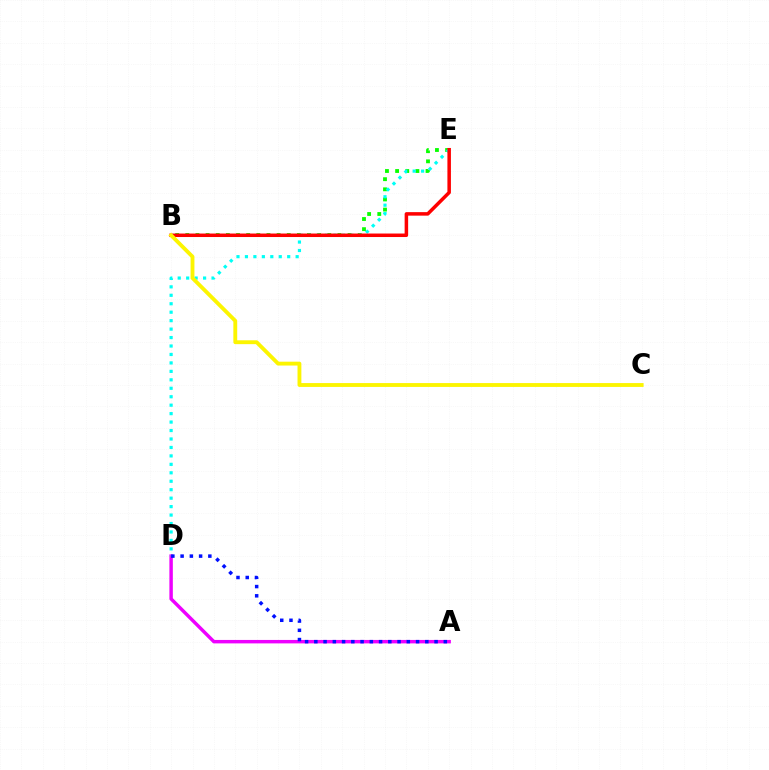{('A', 'D'): [{'color': '#ee00ff', 'line_style': 'solid', 'thickness': 2.49}, {'color': '#0010ff', 'line_style': 'dotted', 'thickness': 2.51}], ('B', 'E'): [{'color': '#08ff00', 'line_style': 'dotted', 'thickness': 2.76}, {'color': '#ff0000', 'line_style': 'solid', 'thickness': 2.53}], ('D', 'E'): [{'color': '#00fff6', 'line_style': 'dotted', 'thickness': 2.3}], ('B', 'C'): [{'color': '#fcf500', 'line_style': 'solid', 'thickness': 2.78}]}